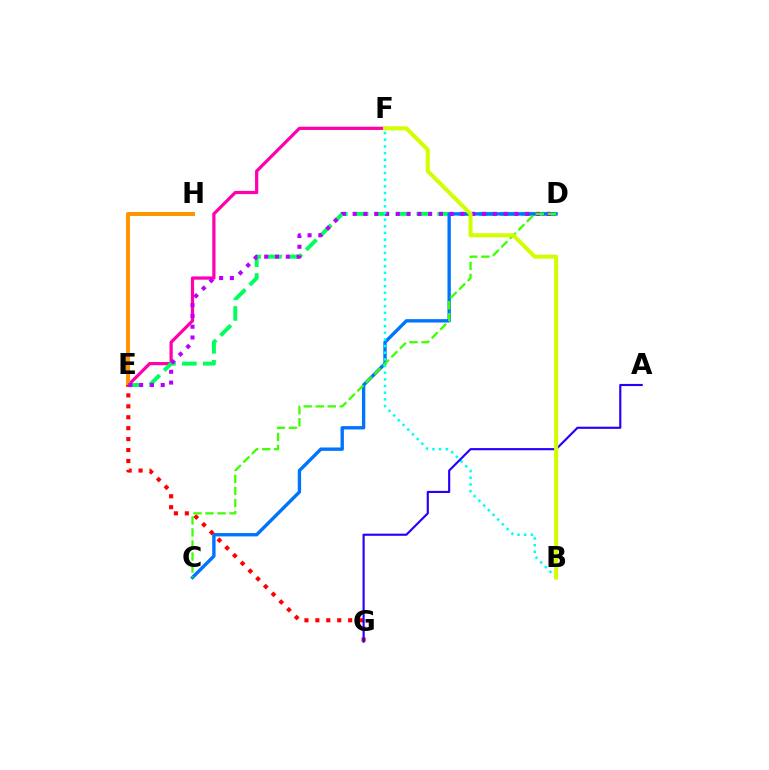{('E', 'F'): [{'color': '#ff00ac', 'line_style': 'solid', 'thickness': 2.32}], ('D', 'E'): [{'color': '#00ff5c', 'line_style': 'dashed', 'thickness': 2.84}, {'color': '#b900ff', 'line_style': 'dotted', 'thickness': 2.93}], ('C', 'D'): [{'color': '#0074ff', 'line_style': 'solid', 'thickness': 2.43}, {'color': '#3dff00', 'line_style': 'dashed', 'thickness': 1.64}], ('E', 'H'): [{'color': '#ff9400', 'line_style': 'solid', 'thickness': 2.86}], ('E', 'G'): [{'color': '#ff0000', 'line_style': 'dotted', 'thickness': 2.97}], ('B', 'F'): [{'color': '#00fff6', 'line_style': 'dotted', 'thickness': 1.81}, {'color': '#d1ff00', 'line_style': 'solid', 'thickness': 2.91}], ('A', 'G'): [{'color': '#2500ff', 'line_style': 'solid', 'thickness': 1.54}]}